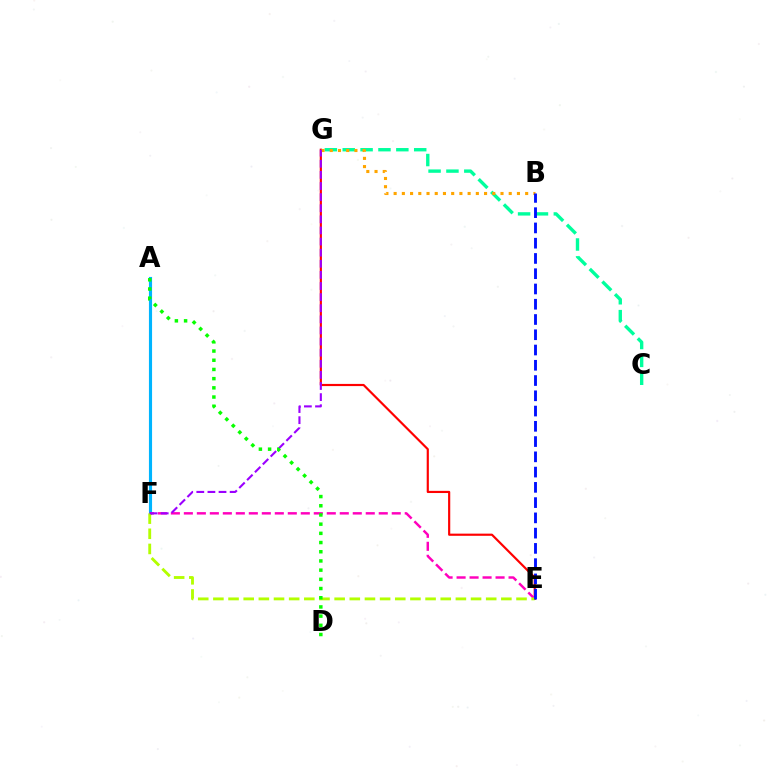{('A', 'F'): [{'color': '#00b5ff', 'line_style': 'solid', 'thickness': 2.26}], ('E', 'G'): [{'color': '#ff0000', 'line_style': 'solid', 'thickness': 1.56}], ('C', 'G'): [{'color': '#00ff9d', 'line_style': 'dashed', 'thickness': 2.43}], ('E', 'F'): [{'color': '#ff00bd', 'line_style': 'dashed', 'thickness': 1.77}, {'color': '#b3ff00', 'line_style': 'dashed', 'thickness': 2.06}], ('B', 'G'): [{'color': '#ffa500', 'line_style': 'dotted', 'thickness': 2.23}], ('B', 'E'): [{'color': '#0010ff', 'line_style': 'dashed', 'thickness': 2.07}], ('F', 'G'): [{'color': '#9b00ff', 'line_style': 'dashed', 'thickness': 1.51}], ('A', 'D'): [{'color': '#08ff00', 'line_style': 'dotted', 'thickness': 2.5}]}